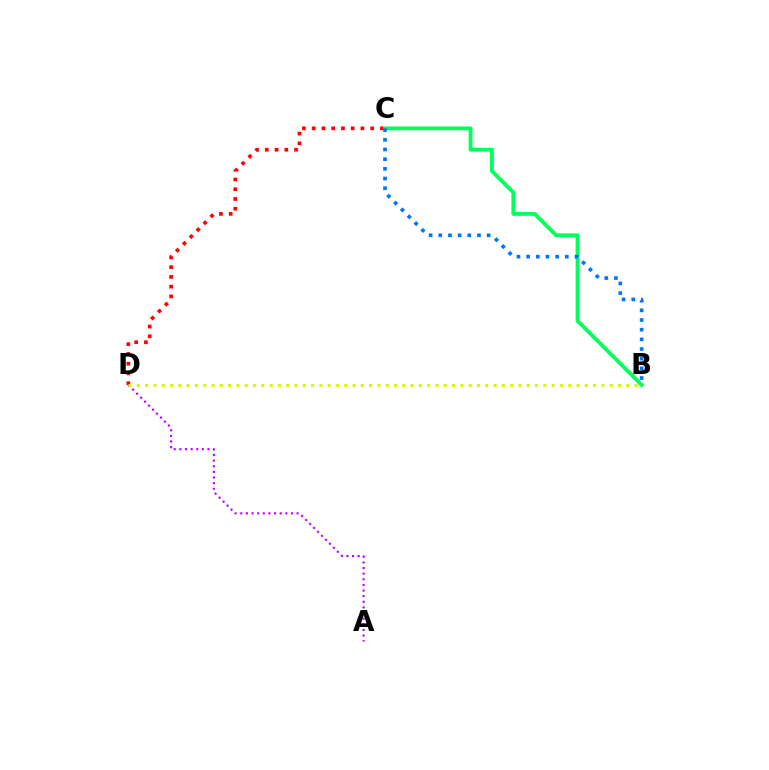{('C', 'D'): [{'color': '#ff0000', 'line_style': 'dotted', 'thickness': 2.65}], ('B', 'C'): [{'color': '#00ff5c', 'line_style': 'solid', 'thickness': 2.75}, {'color': '#0074ff', 'line_style': 'dotted', 'thickness': 2.63}], ('A', 'D'): [{'color': '#b900ff', 'line_style': 'dotted', 'thickness': 1.53}], ('B', 'D'): [{'color': '#d1ff00', 'line_style': 'dotted', 'thickness': 2.25}]}